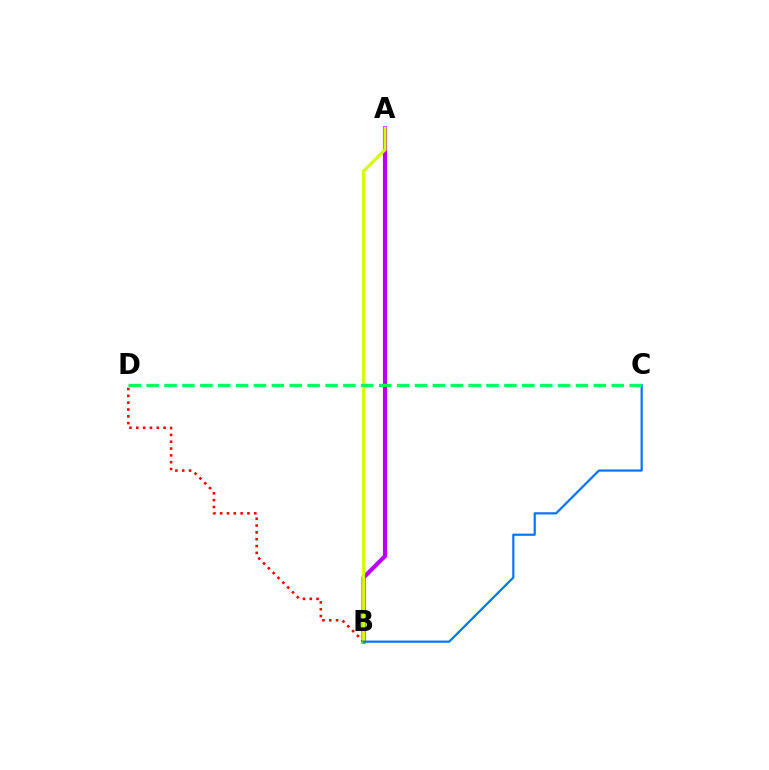{('A', 'B'): [{'color': '#b900ff', 'line_style': 'solid', 'thickness': 2.98}, {'color': '#d1ff00', 'line_style': 'solid', 'thickness': 2.2}], ('B', 'D'): [{'color': '#ff0000', 'line_style': 'dotted', 'thickness': 1.85}], ('B', 'C'): [{'color': '#0074ff', 'line_style': 'solid', 'thickness': 1.58}], ('C', 'D'): [{'color': '#00ff5c', 'line_style': 'dashed', 'thickness': 2.43}]}